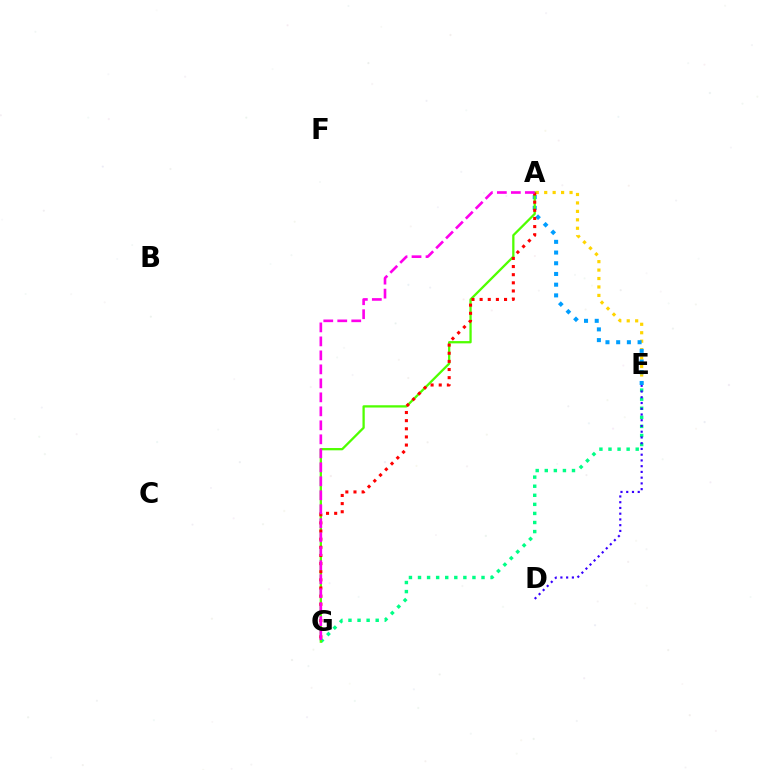{('E', 'G'): [{'color': '#00ff86', 'line_style': 'dotted', 'thickness': 2.46}], ('A', 'E'): [{'color': '#ffd500', 'line_style': 'dotted', 'thickness': 2.29}, {'color': '#009eff', 'line_style': 'dotted', 'thickness': 2.91}], ('D', 'E'): [{'color': '#3700ff', 'line_style': 'dotted', 'thickness': 1.56}], ('A', 'G'): [{'color': '#4fff00', 'line_style': 'solid', 'thickness': 1.64}, {'color': '#ff0000', 'line_style': 'dotted', 'thickness': 2.21}, {'color': '#ff00ed', 'line_style': 'dashed', 'thickness': 1.9}]}